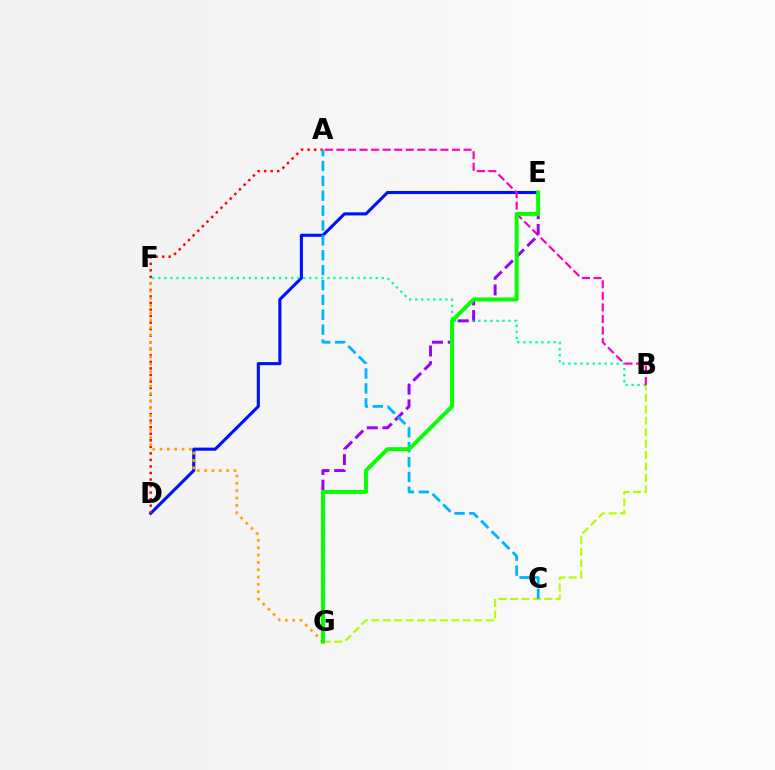{('B', 'G'): [{'color': '#b3ff00', 'line_style': 'dashed', 'thickness': 1.55}], ('D', 'E'): [{'color': '#0010ff', 'line_style': 'solid', 'thickness': 2.23}], ('A', 'D'): [{'color': '#ff0000', 'line_style': 'dotted', 'thickness': 1.78}], ('F', 'G'): [{'color': '#ffa500', 'line_style': 'dotted', 'thickness': 1.99}], ('B', 'F'): [{'color': '#00ff9d', 'line_style': 'dotted', 'thickness': 1.64}], ('A', 'B'): [{'color': '#ff00bd', 'line_style': 'dashed', 'thickness': 1.57}], ('E', 'G'): [{'color': '#9b00ff', 'line_style': 'dashed', 'thickness': 2.13}, {'color': '#08ff00', 'line_style': 'solid', 'thickness': 2.85}], ('A', 'C'): [{'color': '#00b5ff', 'line_style': 'dashed', 'thickness': 2.02}]}